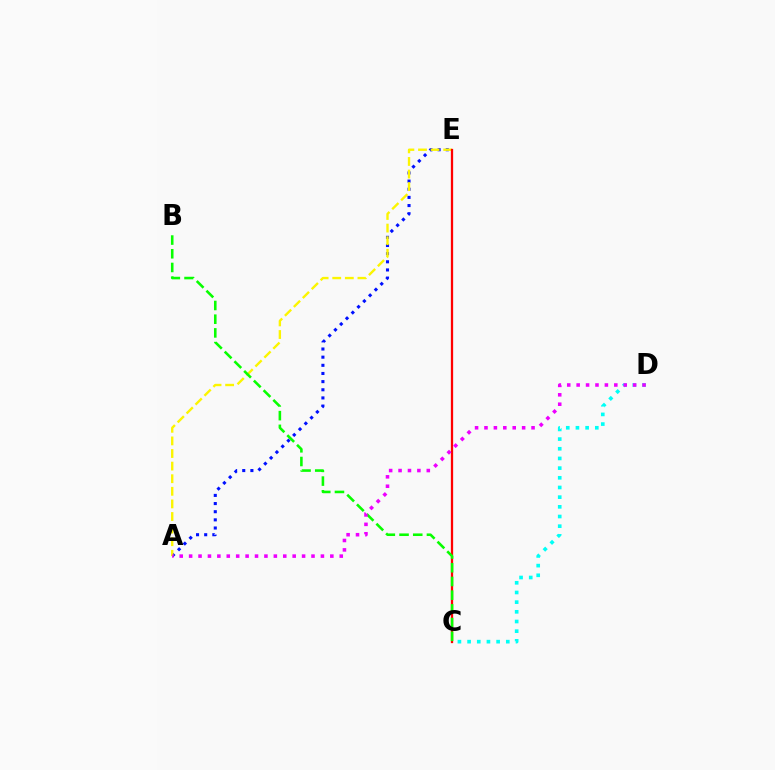{('A', 'E'): [{'color': '#0010ff', 'line_style': 'dotted', 'thickness': 2.21}, {'color': '#fcf500', 'line_style': 'dashed', 'thickness': 1.71}], ('C', 'E'): [{'color': '#ff0000', 'line_style': 'solid', 'thickness': 1.63}], ('B', 'C'): [{'color': '#08ff00', 'line_style': 'dashed', 'thickness': 1.86}], ('C', 'D'): [{'color': '#00fff6', 'line_style': 'dotted', 'thickness': 2.63}], ('A', 'D'): [{'color': '#ee00ff', 'line_style': 'dotted', 'thickness': 2.56}]}